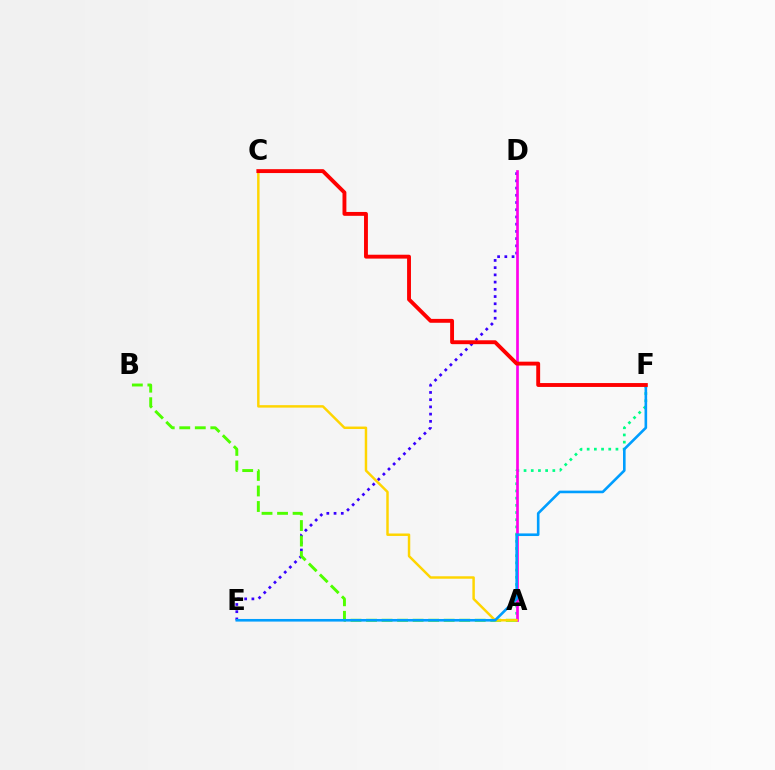{('D', 'E'): [{'color': '#3700ff', 'line_style': 'dotted', 'thickness': 1.96}], ('A', 'F'): [{'color': '#00ff86', 'line_style': 'dotted', 'thickness': 1.95}], ('A', 'D'): [{'color': '#ff00ed', 'line_style': 'solid', 'thickness': 1.93}], ('A', 'B'): [{'color': '#4fff00', 'line_style': 'dashed', 'thickness': 2.11}], ('A', 'C'): [{'color': '#ffd500', 'line_style': 'solid', 'thickness': 1.77}], ('E', 'F'): [{'color': '#009eff', 'line_style': 'solid', 'thickness': 1.88}], ('C', 'F'): [{'color': '#ff0000', 'line_style': 'solid', 'thickness': 2.79}]}